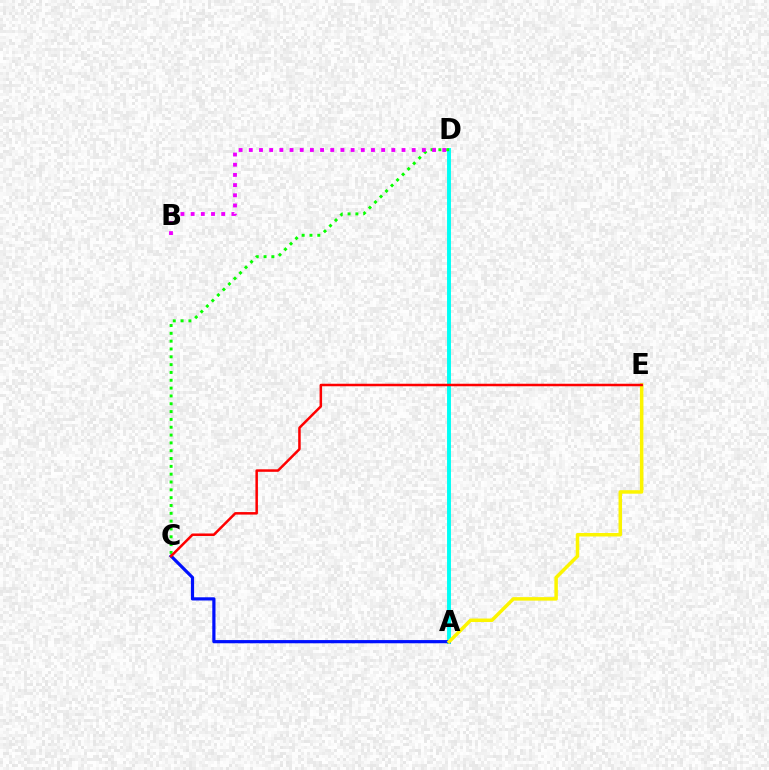{('A', 'D'): [{'color': '#00fff6', 'line_style': 'solid', 'thickness': 2.82}], ('A', 'C'): [{'color': '#0010ff', 'line_style': 'solid', 'thickness': 2.3}], ('C', 'D'): [{'color': '#08ff00', 'line_style': 'dotted', 'thickness': 2.13}], ('A', 'E'): [{'color': '#fcf500', 'line_style': 'solid', 'thickness': 2.52}], ('C', 'E'): [{'color': '#ff0000', 'line_style': 'solid', 'thickness': 1.81}], ('B', 'D'): [{'color': '#ee00ff', 'line_style': 'dotted', 'thickness': 2.77}]}